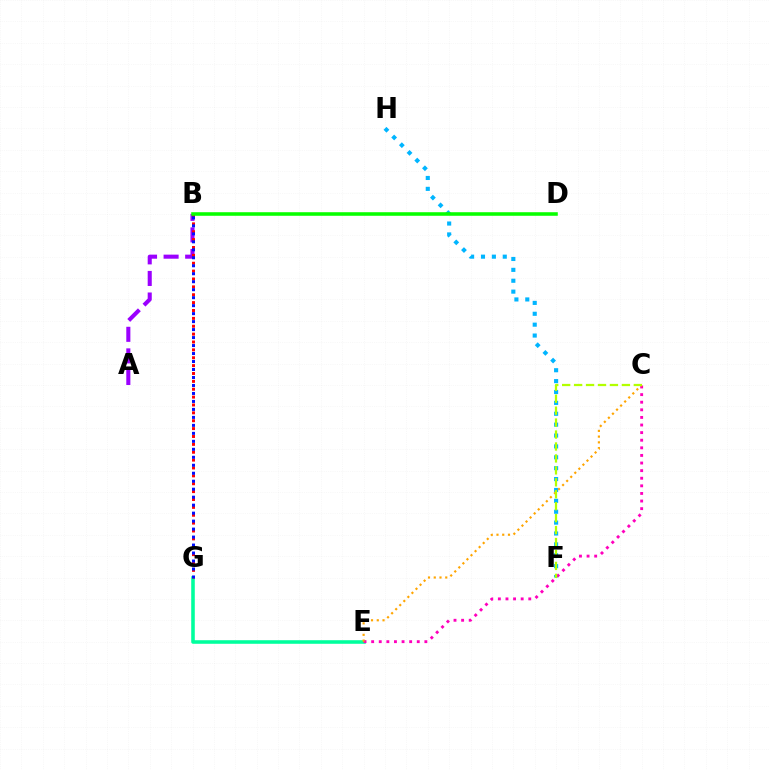{('E', 'G'): [{'color': '#00ff9d', 'line_style': 'solid', 'thickness': 2.57}], ('A', 'B'): [{'color': '#9b00ff', 'line_style': 'dashed', 'thickness': 2.93}], ('F', 'H'): [{'color': '#00b5ff', 'line_style': 'dotted', 'thickness': 2.96}], ('B', 'G'): [{'color': '#ff0000', 'line_style': 'dotted', 'thickness': 2.14}, {'color': '#0010ff', 'line_style': 'dotted', 'thickness': 2.17}], ('C', 'E'): [{'color': '#ff00bd', 'line_style': 'dotted', 'thickness': 2.07}, {'color': '#ffa500', 'line_style': 'dotted', 'thickness': 1.56}], ('C', 'F'): [{'color': '#b3ff00', 'line_style': 'dashed', 'thickness': 1.62}], ('B', 'D'): [{'color': '#08ff00', 'line_style': 'solid', 'thickness': 2.56}]}